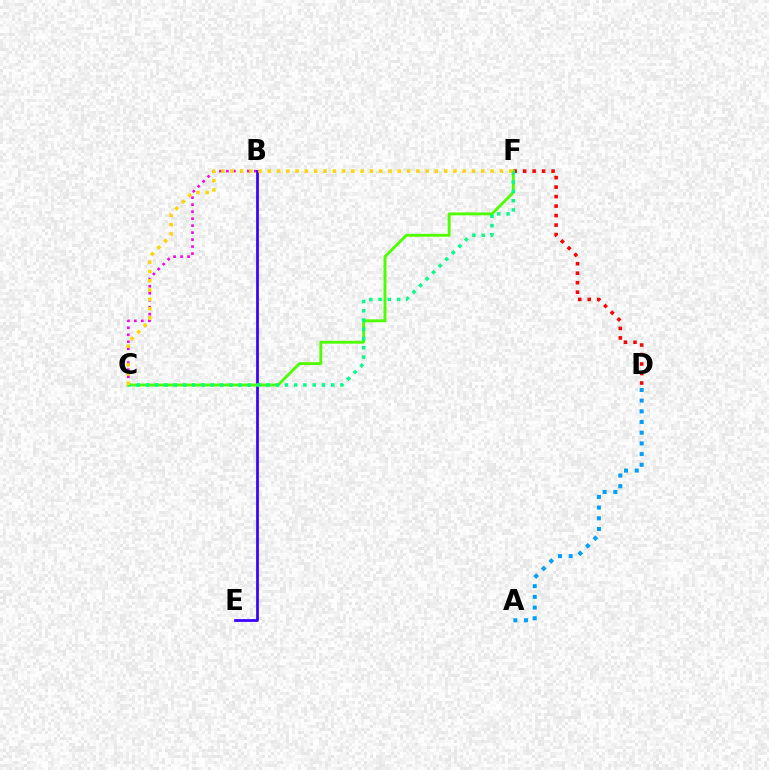{('D', 'F'): [{'color': '#ff0000', 'line_style': 'dotted', 'thickness': 2.58}], ('B', 'C'): [{'color': '#ff00ed', 'line_style': 'dotted', 'thickness': 1.9}], ('B', 'E'): [{'color': '#3700ff', 'line_style': 'solid', 'thickness': 1.96}], ('C', 'F'): [{'color': '#4fff00', 'line_style': 'solid', 'thickness': 2.08}, {'color': '#00ff86', 'line_style': 'dotted', 'thickness': 2.52}, {'color': '#ffd500', 'line_style': 'dotted', 'thickness': 2.52}], ('A', 'D'): [{'color': '#009eff', 'line_style': 'dotted', 'thickness': 2.91}]}